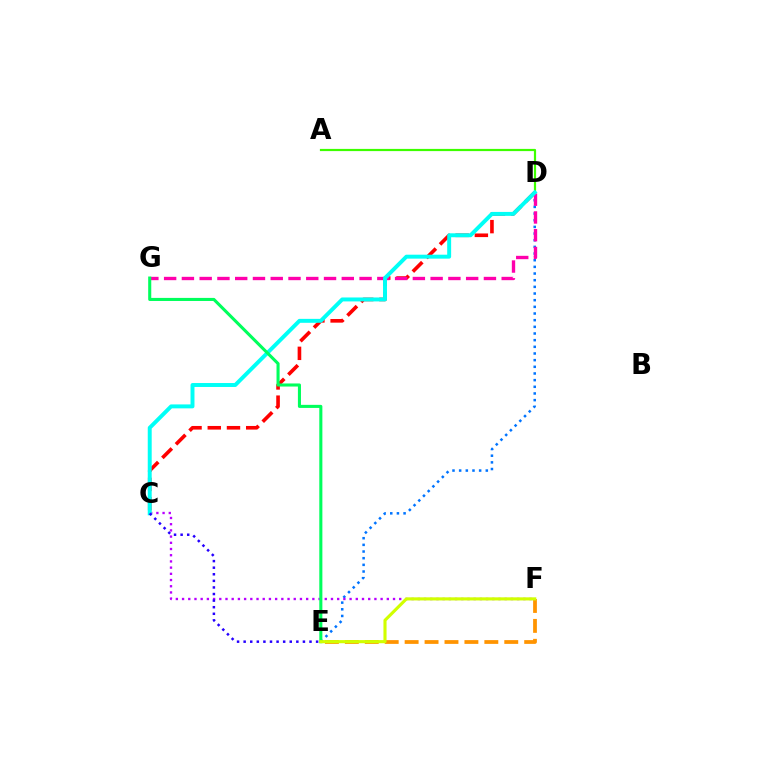{('D', 'E'): [{'color': '#0074ff', 'line_style': 'dotted', 'thickness': 1.81}], ('A', 'D'): [{'color': '#3dff00', 'line_style': 'solid', 'thickness': 1.59}], ('E', 'F'): [{'color': '#ff9400', 'line_style': 'dashed', 'thickness': 2.71}, {'color': '#d1ff00', 'line_style': 'solid', 'thickness': 2.25}], ('C', 'D'): [{'color': '#ff0000', 'line_style': 'dashed', 'thickness': 2.61}, {'color': '#00fff6', 'line_style': 'solid', 'thickness': 2.84}], ('D', 'G'): [{'color': '#ff00ac', 'line_style': 'dashed', 'thickness': 2.41}], ('C', 'F'): [{'color': '#b900ff', 'line_style': 'dotted', 'thickness': 1.69}], ('E', 'G'): [{'color': '#00ff5c', 'line_style': 'solid', 'thickness': 2.21}], ('C', 'E'): [{'color': '#2500ff', 'line_style': 'dotted', 'thickness': 1.79}]}